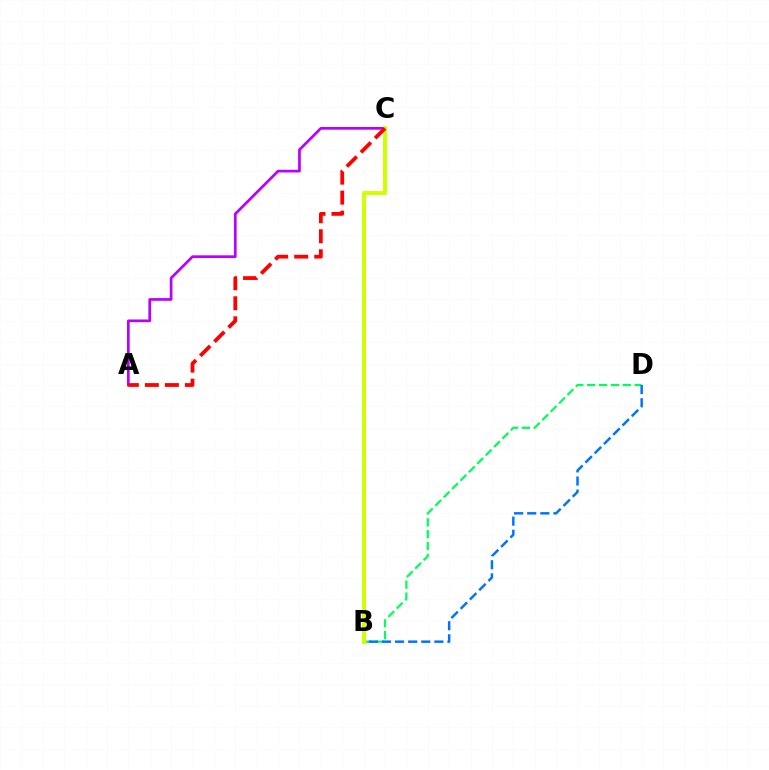{('B', 'D'): [{'color': '#00ff5c', 'line_style': 'dashed', 'thickness': 1.61}, {'color': '#0074ff', 'line_style': 'dashed', 'thickness': 1.78}], ('A', 'C'): [{'color': '#b900ff', 'line_style': 'solid', 'thickness': 1.95}, {'color': '#ff0000', 'line_style': 'dashed', 'thickness': 2.72}], ('B', 'C'): [{'color': '#d1ff00', 'line_style': 'solid', 'thickness': 2.86}]}